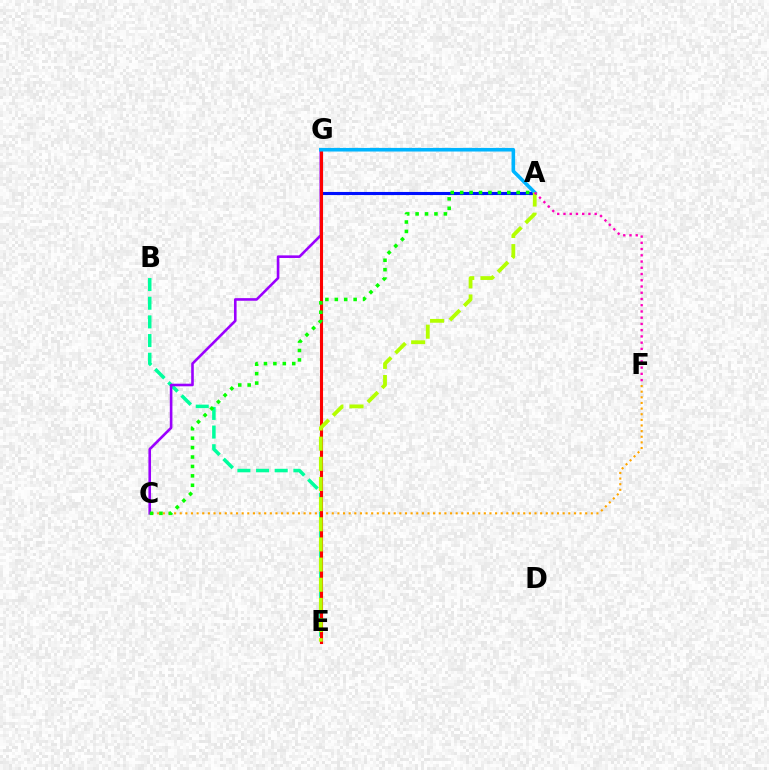{('B', 'E'): [{'color': '#00ff9d', 'line_style': 'dashed', 'thickness': 2.53}], ('C', 'F'): [{'color': '#ffa500', 'line_style': 'dotted', 'thickness': 1.53}], ('A', 'G'): [{'color': '#0010ff', 'line_style': 'solid', 'thickness': 2.21}, {'color': '#00b5ff', 'line_style': 'solid', 'thickness': 2.59}], ('C', 'G'): [{'color': '#9b00ff', 'line_style': 'solid', 'thickness': 1.88}], ('E', 'G'): [{'color': '#ff0000', 'line_style': 'solid', 'thickness': 2.23}], ('A', 'E'): [{'color': '#b3ff00', 'line_style': 'dashed', 'thickness': 2.74}], ('A', 'C'): [{'color': '#08ff00', 'line_style': 'dotted', 'thickness': 2.56}], ('A', 'F'): [{'color': '#ff00bd', 'line_style': 'dotted', 'thickness': 1.7}]}